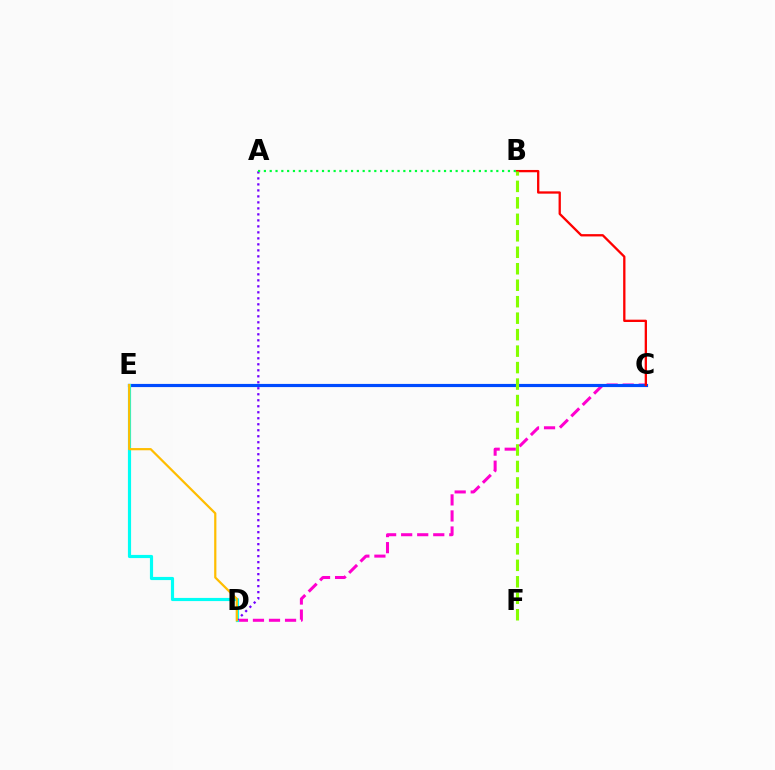{('C', 'D'): [{'color': '#ff00cf', 'line_style': 'dashed', 'thickness': 2.18}], ('C', 'E'): [{'color': '#004bff', 'line_style': 'solid', 'thickness': 2.28}], ('D', 'E'): [{'color': '#00fff6', 'line_style': 'solid', 'thickness': 2.28}, {'color': '#ffbd00', 'line_style': 'solid', 'thickness': 1.6}], ('B', 'C'): [{'color': '#ff0000', 'line_style': 'solid', 'thickness': 1.66}], ('A', 'D'): [{'color': '#7200ff', 'line_style': 'dotted', 'thickness': 1.63}], ('A', 'B'): [{'color': '#00ff39', 'line_style': 'dotted', 'thickness': 1.58}], ('B', 'F'): [{'color': '#84ff00', 'line_style': 'dashed', 'thickness': 2.24}]}